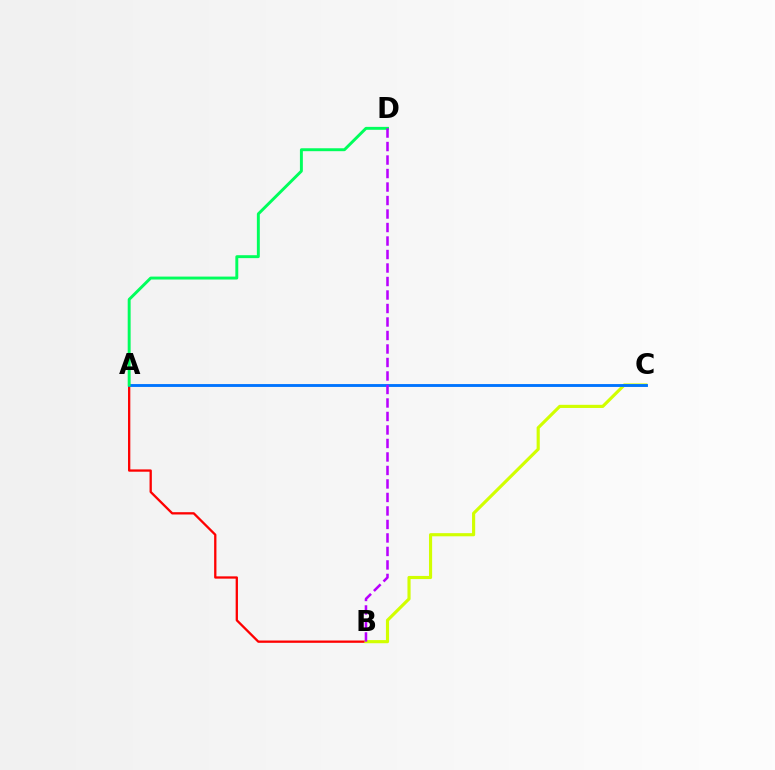{('A', 'B'): [{'color': '#ff0000', 'line_style': 'solid', 'thickness': 1.66}], ('B', 'C'): [{'color': '#d1ff00', 'line_style': 'solid', 'thickness': 2.26}], ('A', 'C'): [{'color': '#0074ff', 'line_style': 'solid', 'thickness': 2.07}], ('A', 'D'): [{'color': '#00ff5c', 'line_style': 'solid', 'thickness': 2.11}], ('B', 'D'): [{'color': '#b900ff', 'line_style': 'dashed', 'thickness': 1.83}]}